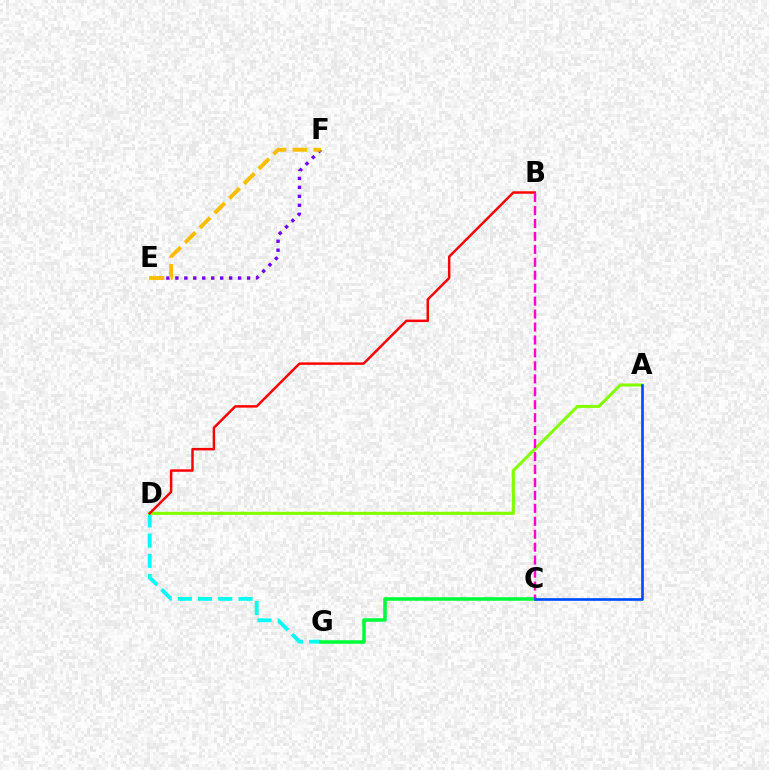{('D', 'G'): [{'color': '#00fff6', 'line_style': 'dashed', 'thickness': 2.75}], ('E', 'F'): [{'color': '#7200ff', 'line_style': 'dotted', 'thickness': 2.43}, {'color': '#ffbd00', 'line_style': 'dashed', 'thickness': 2.83}], ('C', 'G'): [{'color': '#00ff39', 'line_style': 'solid', 'thickness': 2.54}], ('A', 'D'): [{'color': '#84ff00', 'line_style': 'solid', 'thickness': 2.21}], ('B', 'D'): [{'color': '#ff0000', 'line_style': 'solid', 'thickness': 1.77}], ('B', 'C'): [{'color': '#ff00cf', 'line_style': 'dashed', 'thickness': 1.76}], ('A', 'C'): [{'color': '#004bff', 'line_style': 'solid', 'thickness': 1.91}]}